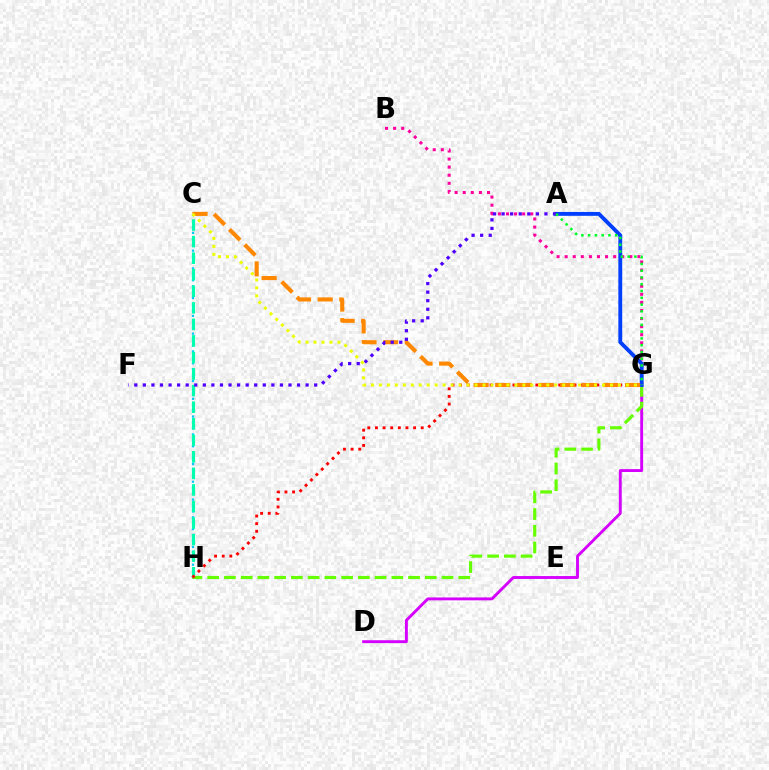{('C', 'H'): [{'color': '#00c7ff', 'line_style': 'dotted', 'thickness': 1.61}, {'color': '#00ffaf', 'line_style': 'dashed', 'thickness': 2.25}], ('D', 'G'): [{'color': '#d600ff', 'line_style': 'solid', 'thickness': 2.08}], ('G', 'H'): [{'color': '#66ff00', 'line_style': 'dashed', 'thickness': 2.27}, {'color': '#ff0000', 'line_style': 'dotted', 'thickness': 2.07}], ('B', 'G'): [{'color': '#ff00a0', 'line_style': 'dotted', 'thickness': 2.2}], ('A', 'G'): [{'color': '#003fff', 'line_style': 'solid', 'thickness': 2.78}, {'color': '#00ff27', 'line_style': 'dotted', 'thickness': 1.84}], ('C', 'G'): [{'color': '#ff8800', 'line_style': 'dashed', 'thickness': 2.94}, {'color': '#eeff00', 'line_style': 'dotted', 'thickness': 2.17}], ('A', 'F'): [{'color': '#4f00ff', 'line_style': 'dotted', 'thickness': 2.33}]}